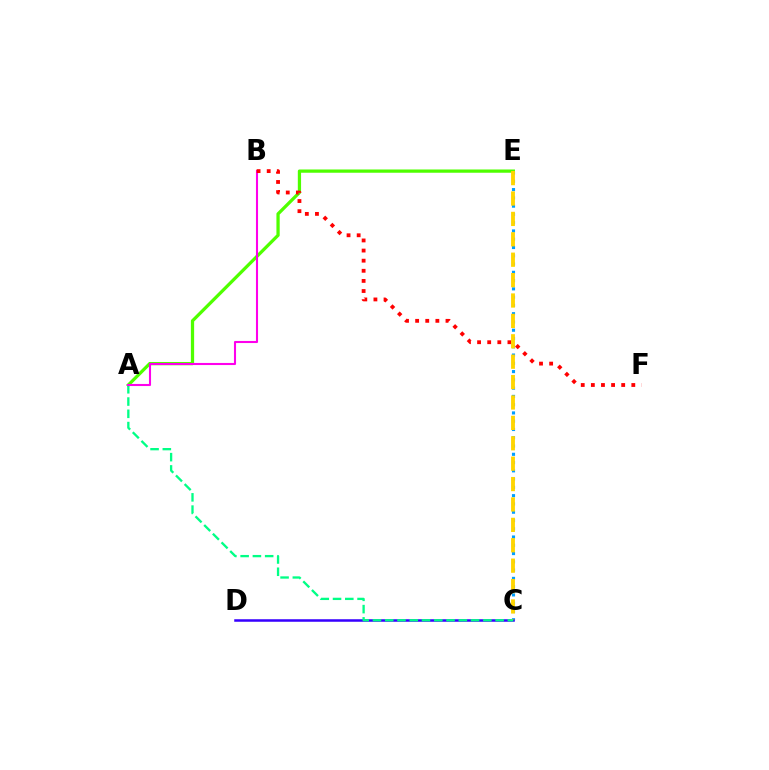{('C', 'E'): [{'color': '#009eff', 'line_style': 'dotted', 'thickness': 2.25}, {'color': '#ffd500', 'line_style': 'dashed', 'thickness': 2.77}], ('C', 'D'): [{'color': '#3700ff', 'line_style': 'solid', 'thickness': 1.81}], ('A', 'E'): [{'color': '#4fff00', 'line_style': 'solid', 'thickness': 2.34}], ('A', 'C'): [{'color': '#00ff86', 'line_style': 'dashed', 'thickness': 1.67}], ('A', 'B'): [{'color': '#ff00ed', 'line_style': 'solid', 'thickness': 1.5}], ('B', 'F'): [{'color': '#ff0000', 'line_style': 'dotted', 'thickness': 2.75}]}